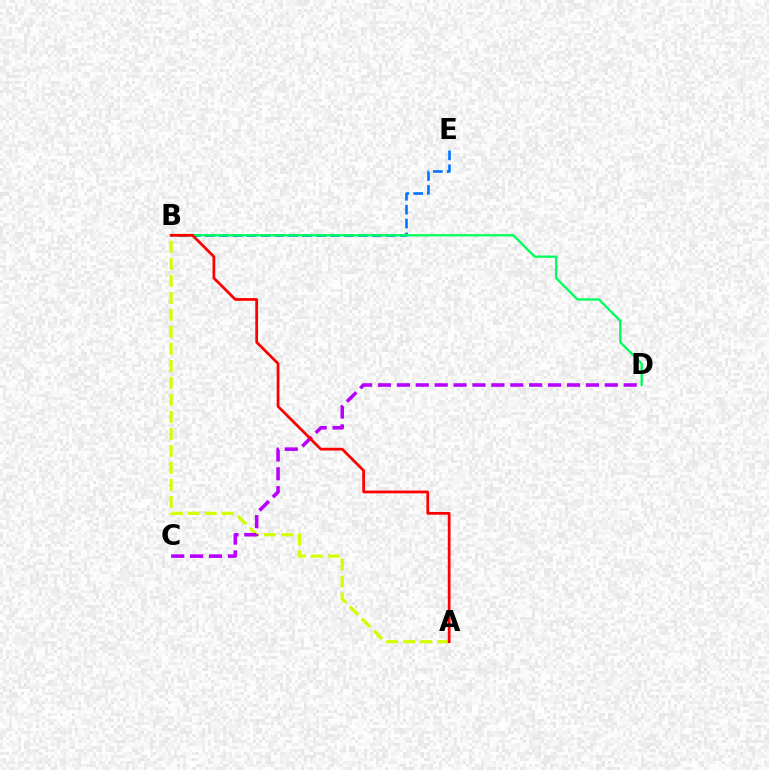{('B', 'E'): [{'color': '#0074ff', 'line_style': 'dashed', 'thickness': 1.89}], ('B', 'D'): [{'color': '#00ff5c', 'line_style': 'solid', 'thickness': 1.68}], ('A', 'B'): [{'color': '#d1ff00', 'line_style': 'dashed', 'thickness': 2.31}, {'color': '#ff0000', 'line_style': 'solid', 'thickness': 1.98}], ('C', 'D'): [{'color': '#b900ff', 'line_style': 'dashed', 'thickness': 2.57}]}